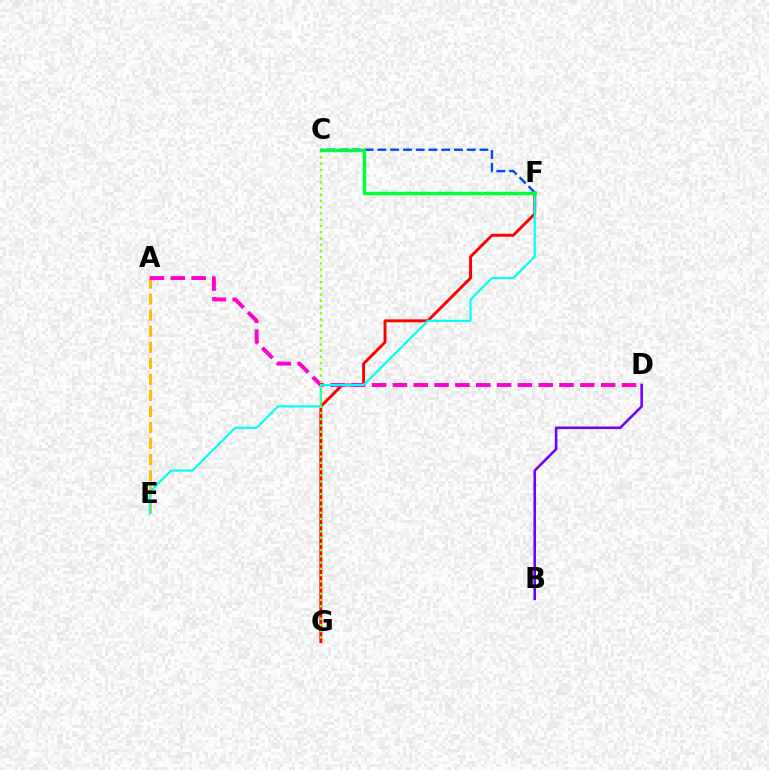{('F', 'G'): [{'color': '#ff0000', 'line_style': 'solid', 'thickness': 2.1}], ('A', 'E'): [{'color': '#ffbd00', 'line_style': 'dashed', 'thickness': 2.18}], ('A', 'D'): [{'color': '#ff00cf', 'line_style': 'dashed', 'thickness': 2.83}], ('C', 'F'): [{'color': '#004bff', 'line_style': 'dashed', 'thickness': 1.73}, {'color': '#00ff39', 'line_style': 'solid', 'thickness': 2.51}], ('E', 'F'): [{'color': '#00fff6', 'line_style': 'solid', 'thickness': 1.57}], ('C', 'G'): [{'color': '#84ff00', 'line_style': 'dotted', 'thickness': 1.69}], ('B', 'D'): [{'color': '#7200ff', 'line_style': 'solid', 'thickness': 1.85}]}